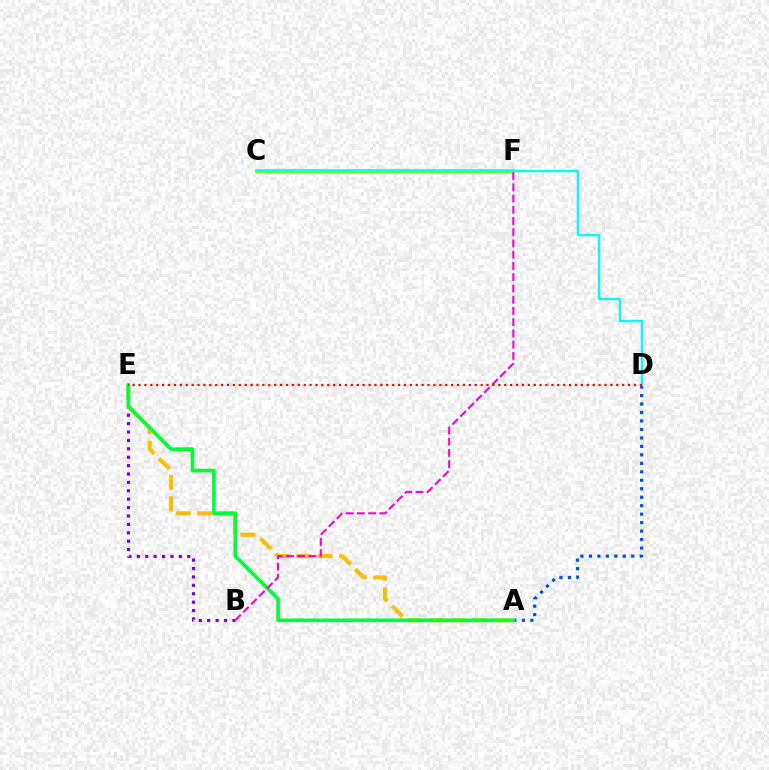{('C', 'F'): [{'color': '#84ff00', 'line_style': 'solid', 'thickness': 2.91}], ('B', 'E'): [{'color': '#7200ff', 'line_style': 'dotted', 'thickness': 2.28}], ('A', 'D'): [{'color': '#004bff', 'line_style': 'dotted', 'thickness': 2.3}], ('A', 'E'): [{'color': '#ffbd00', 'line_style': 'dashed', 'thickness': 2.92}, {'color': '#00ff39', 'line_style': 'solid', 'thickness': 2.62}], ('B', 'F'): [{'color': '#ff00cf', 'line_style': 'dashed', 'thickness': 1.53}], ('C', 'D'): [{'color': '#00fff6', 'line_style': 'solid', 'thickness': 1.71}], ('D', 'E'): [{'color': '#ff0000', 'line_style': 'dotted', 'thickness': 1.6}]}